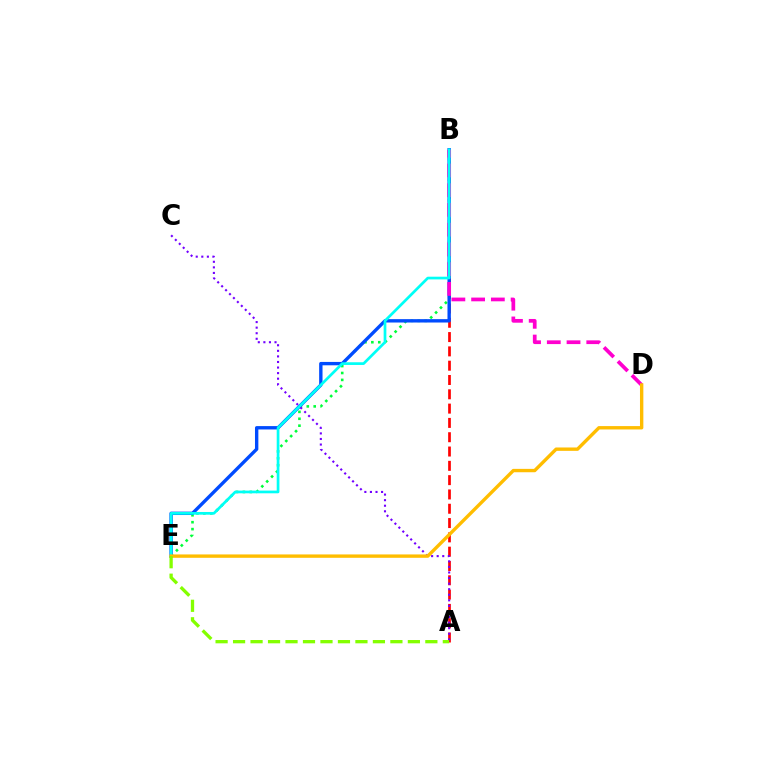{('B', 'E'): [{'color': '#00ff39', 'line_style': 'dotted', 'thickness': 1.88}, {'color': '#004bff', 'line_style': 'solid', 'thickness': 2.43}, {'color': '#00fff6', 'line_style': 'solid', 'thickness': 1.95}], ('A', 'B'): [{'color': '#ff0000', 'line_style': 'dashed', 'thickness': 1.94}], ('B', 'D'): [{'color': '#ff00cf', 'line_style': 'dashed', 'thickness': 2.68}], ('A', 'C'): [{'color': '#7200ff', 'line_style': 'dotted', 'thickness': 1.51}], ('D', 'E'): [{'color': '#ffbd00', 'line_style': 'solid', 'thickness': 2.43}], ('A', 'E'): [{'color': '#84ff00', 'line_style': 'dashed', 'thickness': 2.37}]}